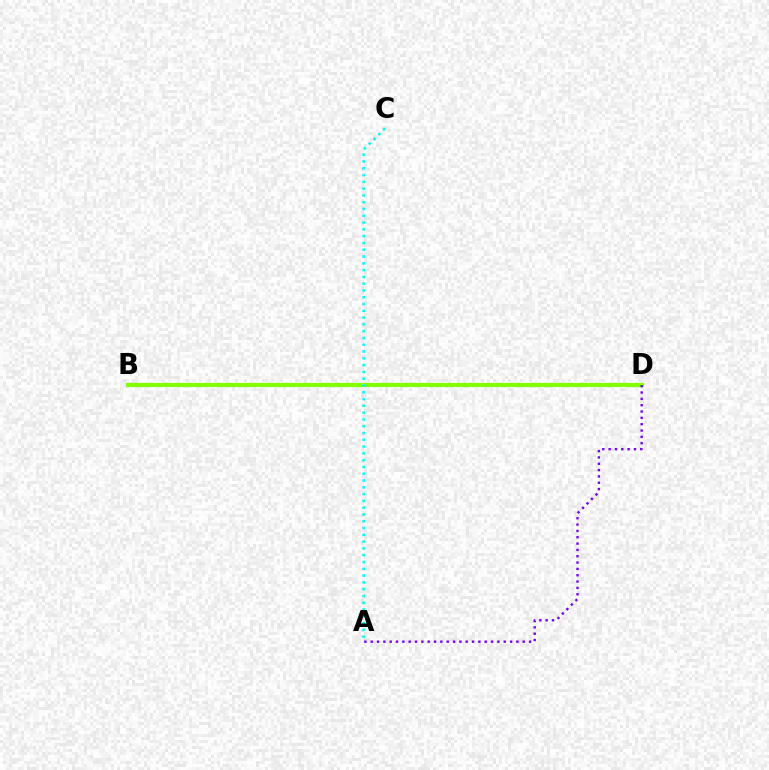{('B', 'D'): [{'color': '#ff0000', 'line_style': 'solid', 'thickness': 2.81}, {'color': '#84ff00', 'line_style': 'solid', 'thickness': 2.98}], ('A', 'C'): [{'color': '#00fff6', 'line_style': 'dotted', 'thickness': 1.84}], ('A', 'D'): [{'color': '#7200ff', 'line_style': 'dotted', 'thickness': 1.72}]}